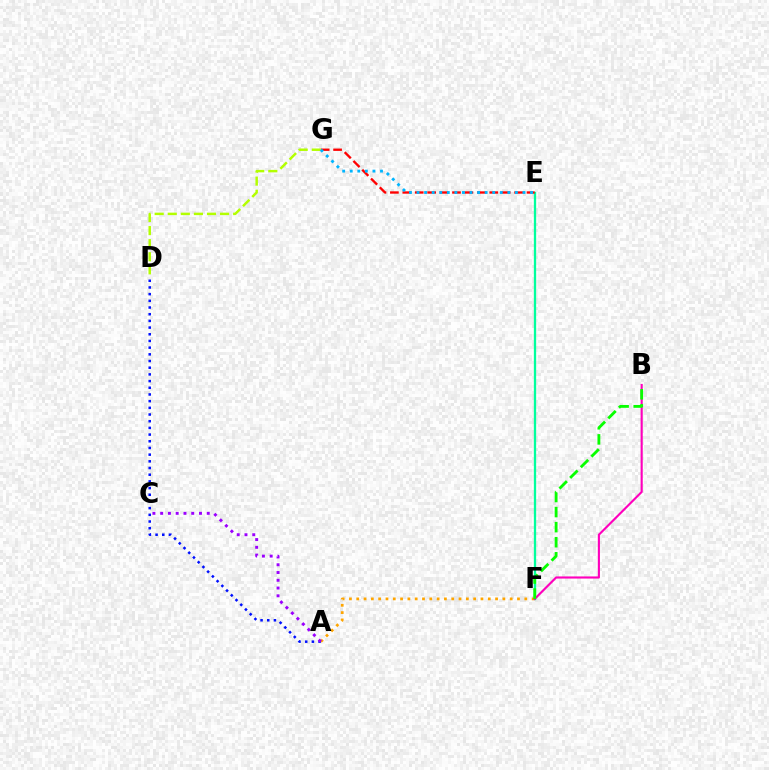{('E', 'F'): [{'color': '#00ff9d', 'line_style': 'solid', 'thickness': 1.65}], ('A', 'F'): [{'color': '#ffa500', 'line_style': 'dotted', 'thickness': 1.99}], ('E', 'G'): [{'color': '#ff0000', 'line_style': 'dashed', 'thickness': 1.69}, {'color': '#00b5ff', 'line_style': 'dotted', 'thickness': 2.06}], ('B', 'F'): [{'color': '#ff00bd', 'line_style': 'solid', 'thickness': 1.54}, {'color': '#08ff00', 'line_style': 'dashed', 'thickness': 2.05}], ('D', 'G'): [{'color': '#b3ff00', 'line_style': 'dashed', 'thickness': 1.78}], ('A', 'D'): [{'color': '#0010ff', 'line_style': 'dotted', 'thickness': 1.82}], ('A', 'C'): [{'color': '#9b00ff', 'line_style': 'dotted', 'thickness': 2.11}]}